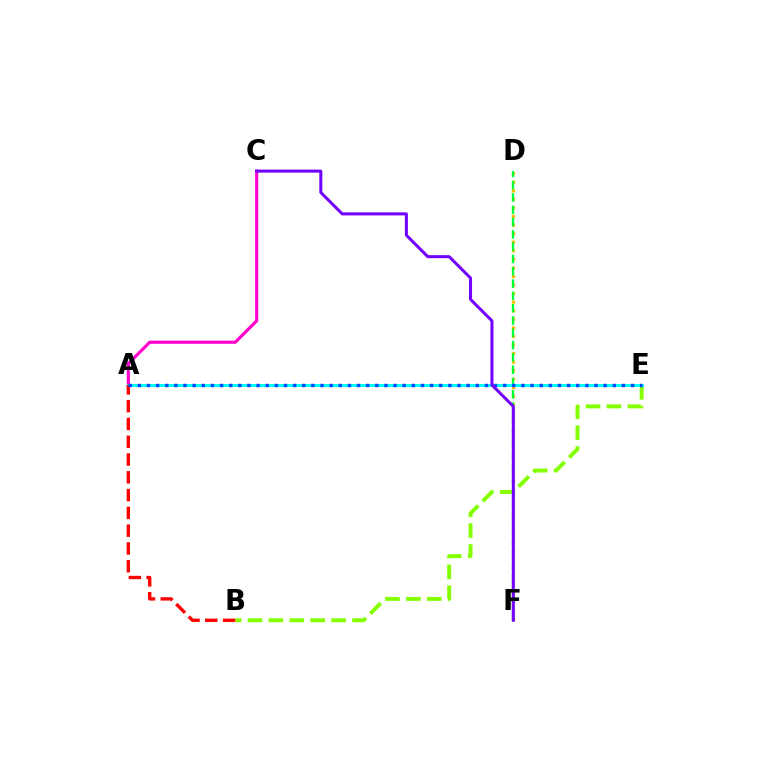{('D', 'F'): [{'color': '#ffbd00', 'line_style': 'dotted', 'thickness': 2.33}, {'color': '#00ff39', 'line_style': 'dashed', 'thickness': 1.67}], ('A', 'C'): [{'color': '#ff00cf', 'line_style': 'solid', 'thickness': 2.26}], ('B', 'E'): [{'color': '#84ff00', 'line_style': 'dashed', 'thickness': 2.84}], ('A', 'E'): [{'color': '#00fff6', 'line_style': 'solid', 'thickness': 2.12}, {'color': '#004bff', 'line_style': 'dotted', 'thickness': 2.48}], ('A', 'B'): [{'color': '#ff0000', 'line_style': 'dashed', 'thickness': 2.42}], ('C', 'F'): [{'color': '#7200ff', 'line_style': 'solid', 'thickness': 2.17}]}